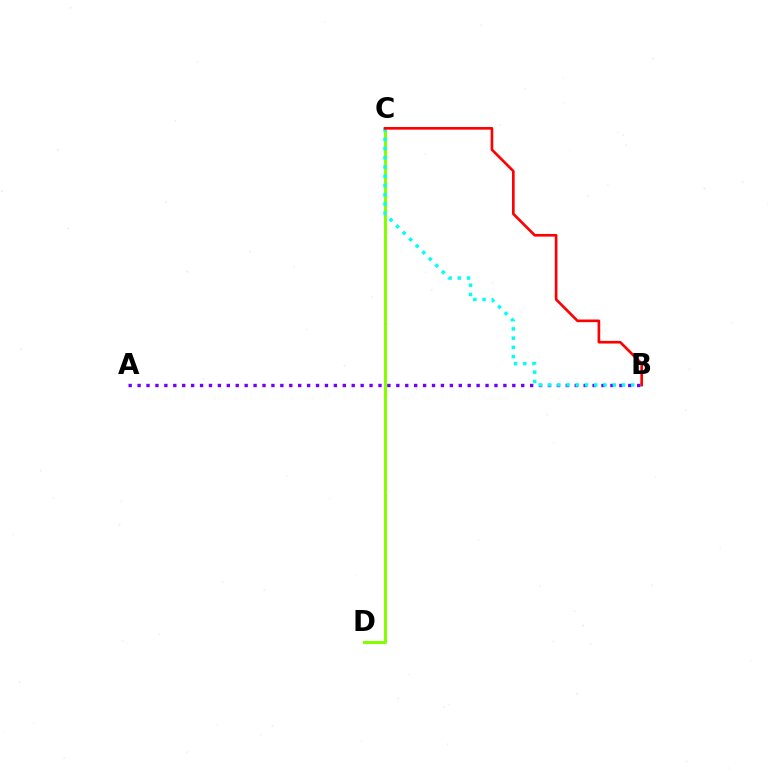{('C', 'D'): [{'color': '#84ff00', 'line_style': 'solid', 'thickness': 2.18}], ('A', 'B'): [{'color': '#7200ff', 'line_style': 'dotted', 'thickness': 2.42}], ('B', 'C'): [{'color': '#00fff6', 'line_style': 'dotted', 'thickness': 2.51}, {'color': '#ff0000', 'line_style': 'solid', 'thickness': 1.91}]}